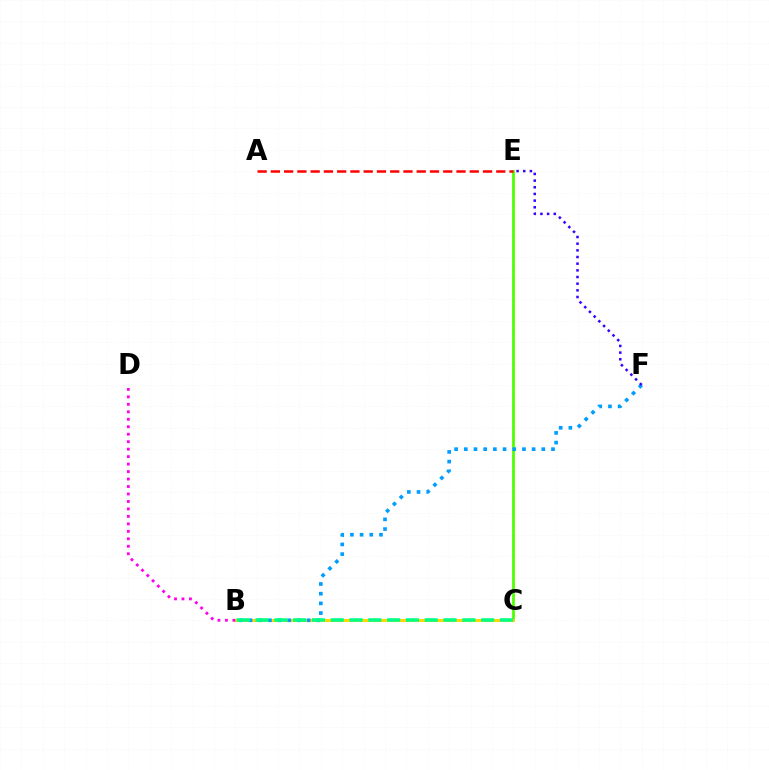{('C', 'E'): [{'color': '#4fff00', 'line_style': 'solid', 'thickness': 2.0}], ('A', 'E'): [{'color': '#ff0000', 'line_style': 'dashed', 'thickness': 1.8}], ('B', 'C'): [{'color': '#ffd500', 'line_style': 'solid', 'thickness': 2.13}, {'color': '#00ff86', 'line_style': 'dashed', 'thickness': 2.55}], ('B', 'F'): [{'color': '#009eff', 'line_style': 'dotted', 'thickness': 2.63}], ('E', 'F'): [{'color': '#3700ff', 'line_style': 'dotted', 'thickness': 1.81}], ('B', 'D'): [{'color': '#ff00ed', 'line_style': 'dotted', 'thickness': 2.03}]}